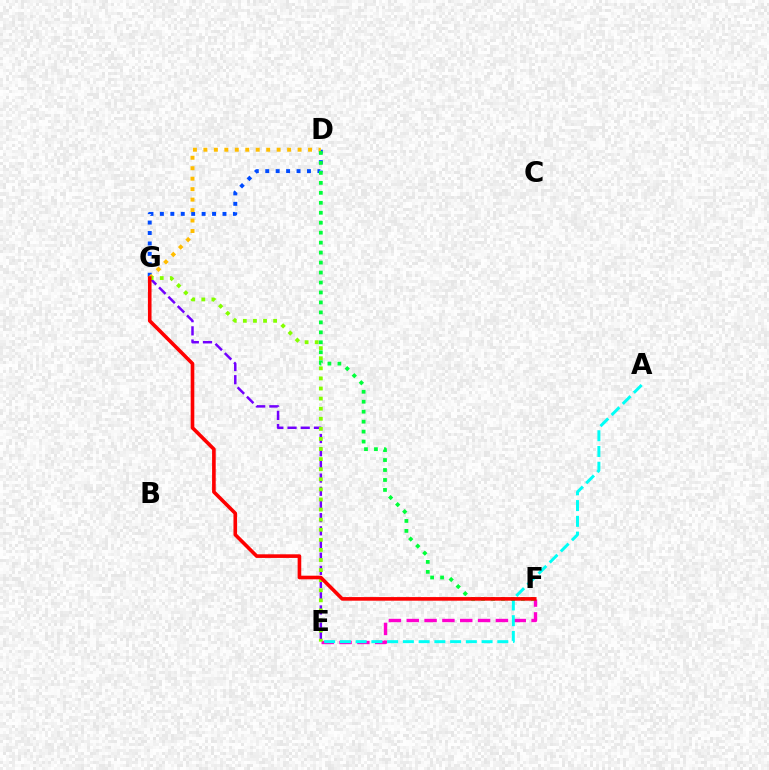{('D', 'G'): [{'color': '#004bff', 'line_style': 'dotted', 'thickness': 2.83}, {'color': '#ffbd00', 'line_style': 'dotted', 'thickness': 2.84}], ('E', 'F'): [{'color': '#ff00cf', 'line_style': 'dashed', 'thickness': 2.42}], ('E', 'G'): [{'color': '#7200ff', 'line_style': 'dashed', 'thickness': 1.79}, {'color': '#84ff00', 'line_style': 'dotted', 'thickness': 2.74}], ('A', 'E'): [{'color': '#00fff6', 'line_style': 'dashed', 'thickness': 2.14}], ('D', 'F'): [{'color': '#00ff39', 'line_style': 'dotted', 'thickness': 2.71}], ('F', 'G'): [{'color': '#ff0000', 'line_style': 'solid', 'thickness': 2.61}]}